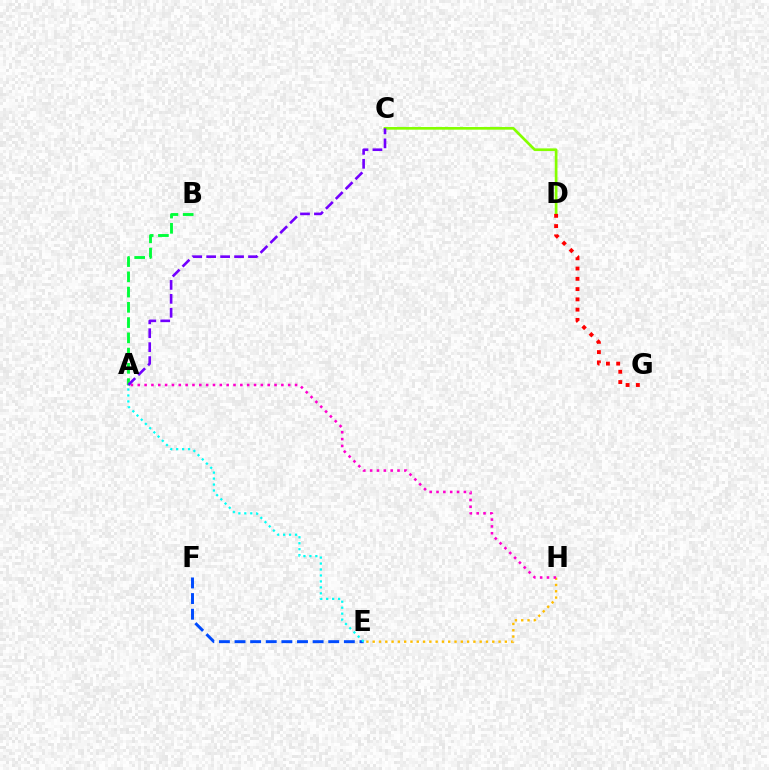{('E', 'H'): [{'color': '#ffbd00', 'line_style': 'dotted', 'thickness': 1.71}], ('A', 'H'): [{'color': '#ff00cf', 'line_style': 'dotted', 'thickness': 1.86}], ('E', 'F'): [{'color': '#004bff', 'line_style': 'dashed', 'thickness': 2.12}], ('A', 'B'): [{'color': '#00ff39', 'line_style': 'dashed', 'thickness': 2.07}], ('C', 'D'): [{'color': '#84ff00', 'line_style': 'solid', 'thickness': 1.94}], ('A', 'E'): [{'color': '#00fff6', 'line_style': 'dotted', 'thickness': 1.62}], ('A', 'C'): [{'color': '#7200ff', 'line_style': 'dashed', 'thickness': 1.89}], ('D', 'G'): [{'color': '#ff0000', 'line_style': 'dotted', 'thickness': 2.79}]}